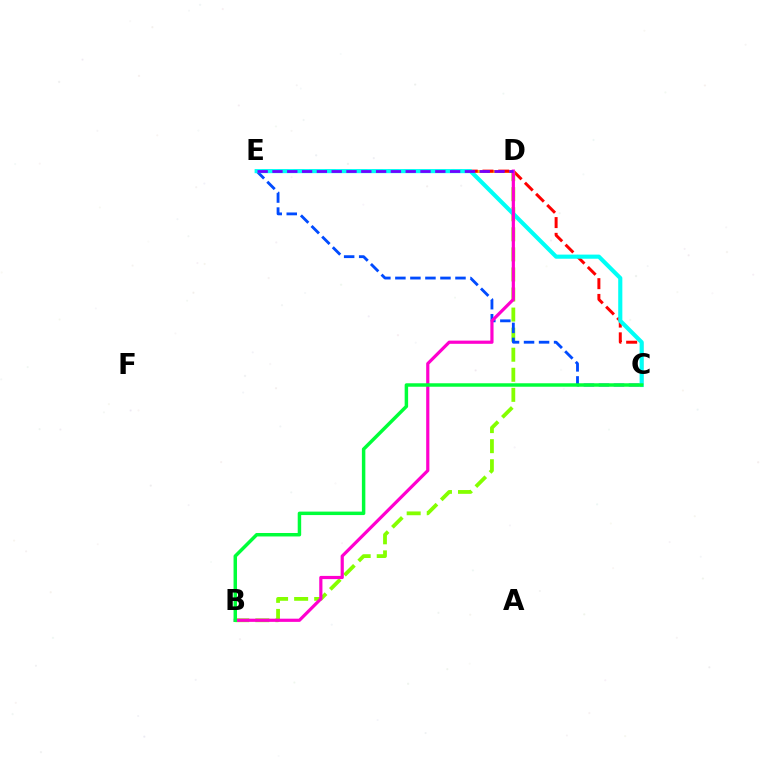{('D', 'E'): [{'color': '#ffbd00', 'line_style': 'dashed', 'thickness': 2.11}, {'color': '#7200ff', 'line_style': 'dashed', 'thickness': 2.01}], ('C', 'E'): [{'color': '#ff0000', 'line_style': 'dashed', 'thickness': 2.14}, {'color': '#004bff', 'line_style': 'dashed', 'thickness': 2.04}, {'color': '#00fff6', 'line_style': 'solid', 'thickness': 2.97}], ('B', 'D'): [{'color': '#84ff00', 'line_style': 'dashed', 'thickness': 2.73}, {'color': '#ff00cf', 'line_style': 'solid', 'thickness': 2.3}], ('B', 'C'): [{'color': '#00ff39', 'line_style': 'solid', 'thickness': 2.5}]}